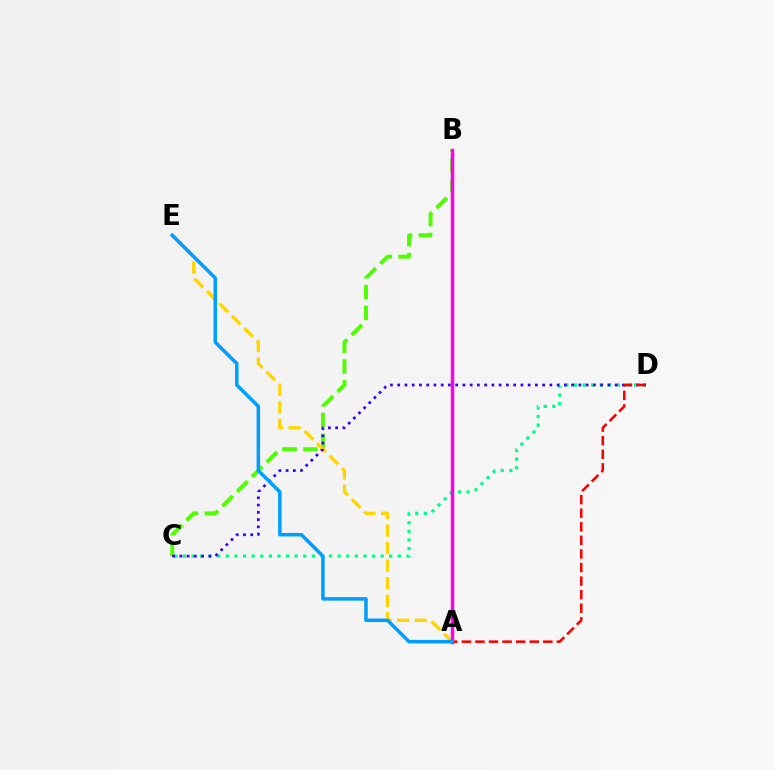{('B', 'C'): [{'color': '#4fff00', 'line_style': 'dashed', 'thickness': 2.83}], ('A', 'E'): [{'color': '#ffd500', 'line_style': 'dashed', 'thickness': 2.39}, {'color': '#009eff', 'line_style': 'solid', 'thickness': 2.54}], ('C', 'D'): [{'color': '#00ff86', 'line_style': 'dotted', 'thickness': 2.34}, {'color': '#3700ff', 'line_style': 'dotted', 'thickness': 1.97}], ('A', 'B'): [{'color': '#ff00ed', 'line_style': 'solid', 'thickness': 2.5}], ('A', 'D'): [{'color': '#ff0000', 'line_style': 'dashed', 'thickness': 1.84}]}